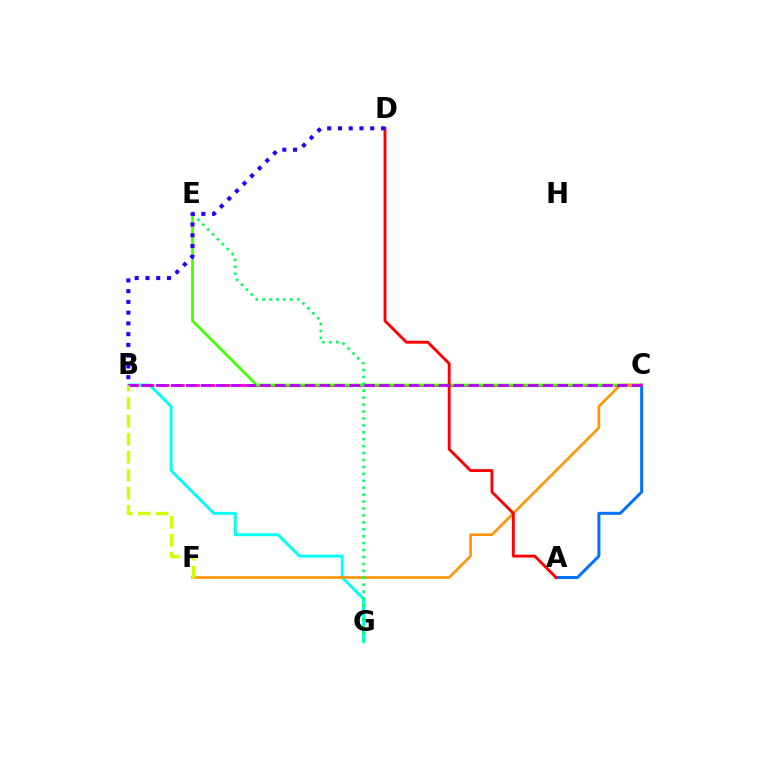{('B', 'G'): [{'color': '#00fff6', 'line_style': 'solid', 'thickness': 2.11}], ('B', 'C'): [{'color': '#ff00ac', 'line_style': 'dashed', 'thickness': 2.06}, {'color': '#b900ff', 'line_style': 'dashed', 'thickness': 2.02}], ('A', 'C'): [{'color': '#0074ff', 'line_style': 'solid', 'thickness': 2.18}], ('C', 'E'): [{'color': '#3dff00', 'line_style': 'solid', 'thickness': 1.93}], ('C', 'F'): [{'color': '#ff9400', 'line_style': 'solid', 'thickness': 1.89}], ('A', 'D'): [{'color': '#ff0000', 'line_style': 'solid', 'thickness': 2.08}], ('E', 'G'): [{'color': '#00ff5c', 'line_style': 'dotted', 'thickness': 1.88}], ('B', 'D'): [{'color': '#2500ff', 'line_style': 'dotted', 'thickness': 2.92}], ('B', 'F'): [{'color': '#d1ff00', 'line_style': 'dashed', 'thickness': 2.45}]}